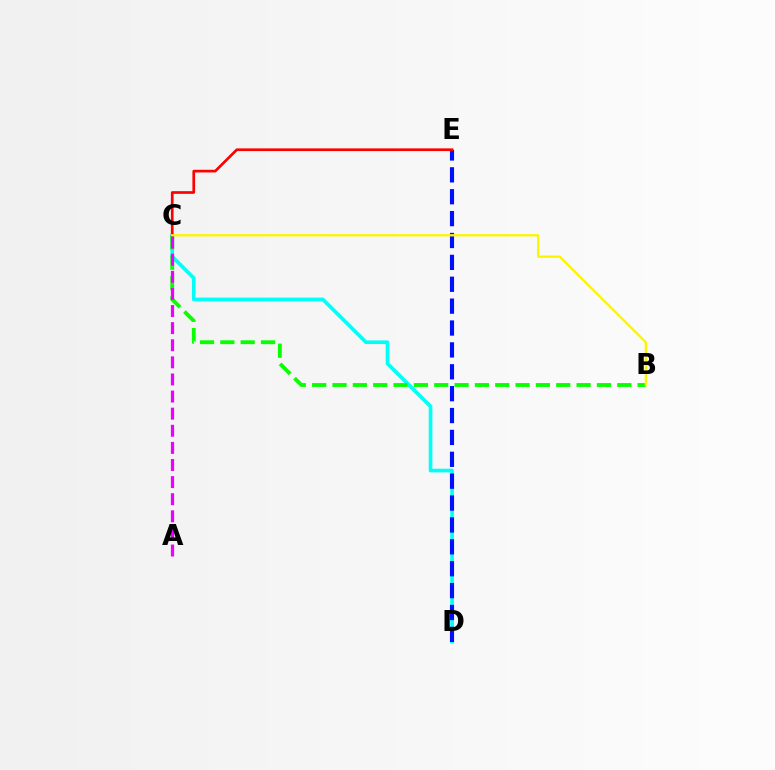{('C', 'D'): [{'color': '#00fff6', 'line_style': 'solid', 'thickness': 2.64}], ('B', 'C'): [{'color': '#08ff00', 'line_style': 'dashed', 'thickness': 2.76}, {'color': '#fcf500', 'line_style': 'solid', 'thickness': 1.66}], ('D', 'E'): [{'color': '#0010ff', 'line_style': 'dashed', 'thickness': 2.97}], ('C', 'E'): [{'color': '#ff0000', 'line_style': 'solid', 'thickness': 1.94}], ('A', 'C'): [{'color': '#ee00ff', 'line_style': 'dashed', 'thickness': 2.32}]}